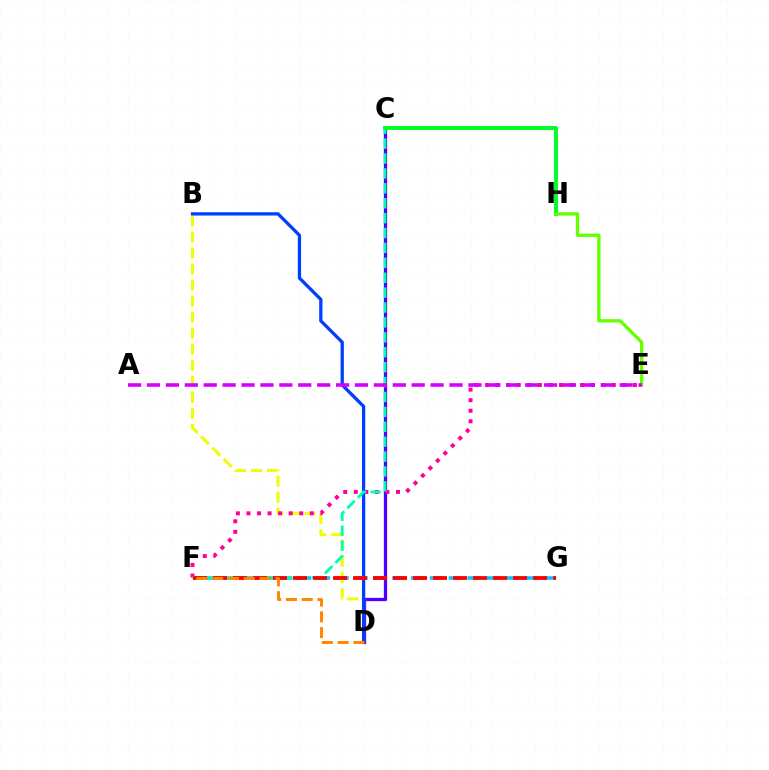{('C', 'D'): [{'color': '#4f00ff', 'line_style': 'solid', 'thickness': 2.37}], ('B', 'D'): [{'color': '#eeff00', 'line_style': 'dashed', 'thickness': 2.18}, {'color': '#003fff', 'line_style': 'solid', 'thickness': 2.37}], ('E', 'F'): [{'color': '#ff00a0', 'line_style': 'dotted', 'thickness': 2.87}], ('F', 'G'): [{'color': '#00c7ff', 'line_style': 'dashed', 'thickness': 2.56}, {'color': '#ff0000', 'line_style': 'dashed', 'thickness': 2.72}], ('C', 'F'): [{'color': '#00ffaf', 'line_style': 'dashed', 'thickness': 2.02}], ('C', 'H'): [{'color': '#00ff27', 'line_style': 'solid', 'thickness': 2.83}], ('E', 'H'): [{'color': '#66ff00', 'line_style': 'solid', 'thickness': 2.39}], ('D', 'F'): [{'color': '#ff8800', 'line_style': 'dashed', 'thickness': 2.15}], ('A', 'E'): [{'color': '#d600ff', 'line_style': 'dashed', 'thickness': 2.57}]}